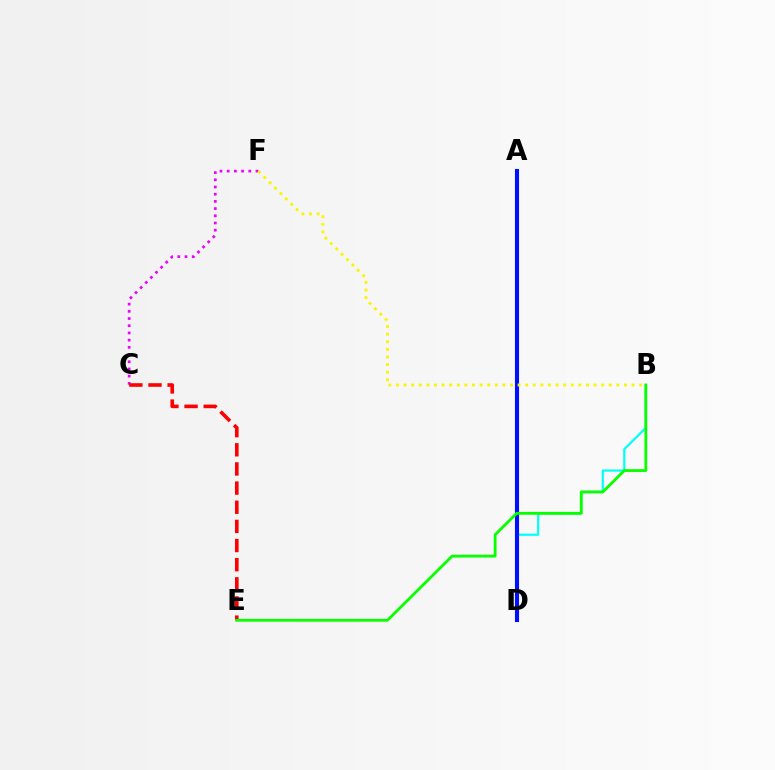{('C', 'F'): [{'color': '#ee00ff', 'line_style': 'dotted', 'thickness': 1.96}], ('B', 'D'): [{'color': '#00fff6', 'line_style': 'solid', 'thickness': 1.57}], ('A', 'D'): [{'color': '#0010ff', 'line_style': 'solid', 'thickness': 2.95}], ('C', 'E'): [{'color': '#ff0000', 'line_style': 'dashed', 'thickness': 2.6}], ('B', 'F'): [{'color': '#fcf500', 'line_style': 'dotted', 'thickness': 2.06}], ('B', 'E'): [{'color': '#08ff00', 'line_style': 'solid', 'thickness': 2.03}]}